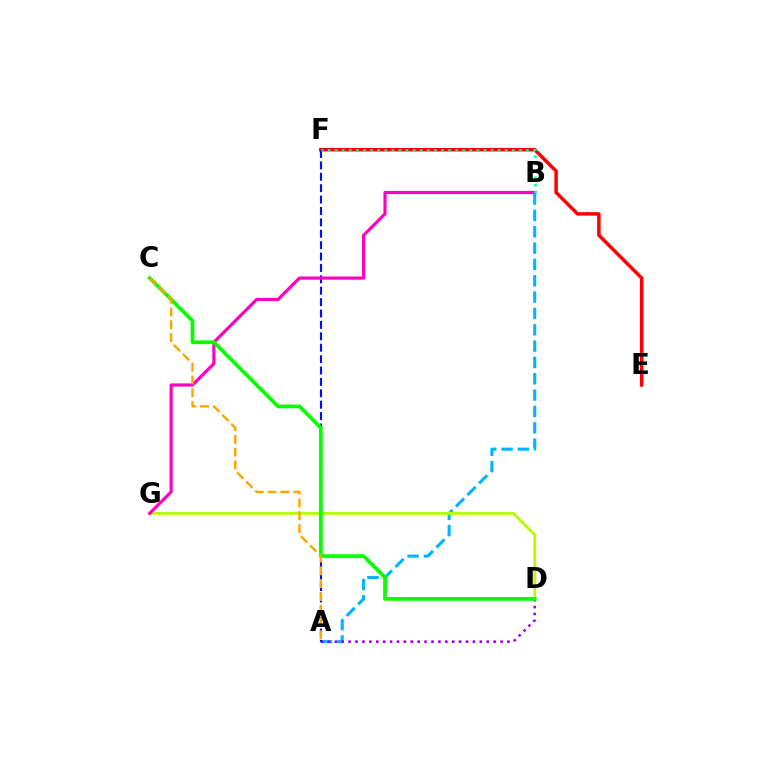{('A', 'B'): [{'color': '#00b5ff', 'line_style': 'dashed', 'thickness': 2.22}], ('D', 'G'): [{'color': '#b3ff00', 'line_style': 'solid', 'thickness': 2.07}], ('E', 'F'): [{'color': '#ff0000', 'line_style': 'solid', 'thickness': 2.52}], ('A', 'D'): [{'color': '#9b00ff', 'line_style': 'dotted', 'thickness': 1.88}], ('A', 'F'): [{'color': '#0010ff', 'line_style': 'dashed', 'thickness': 1.55}], ('B', 'G'): [{'color': '#ff00bd', 'line_style': 'solid', 'thickness': 2.27}], ('C', 'D'): [{'color': '#08ff00', 'line_style': 'solid', 'thickness': 2.69}], ('B', 'F'): [{'color': '#00ff9d', 'line_style': 'dotted', 'thickness': 1.93}], ('A', 'C'): [{'color': '#ffa500', 'line_style': 'dashed', 'thickness': 1.74}]}